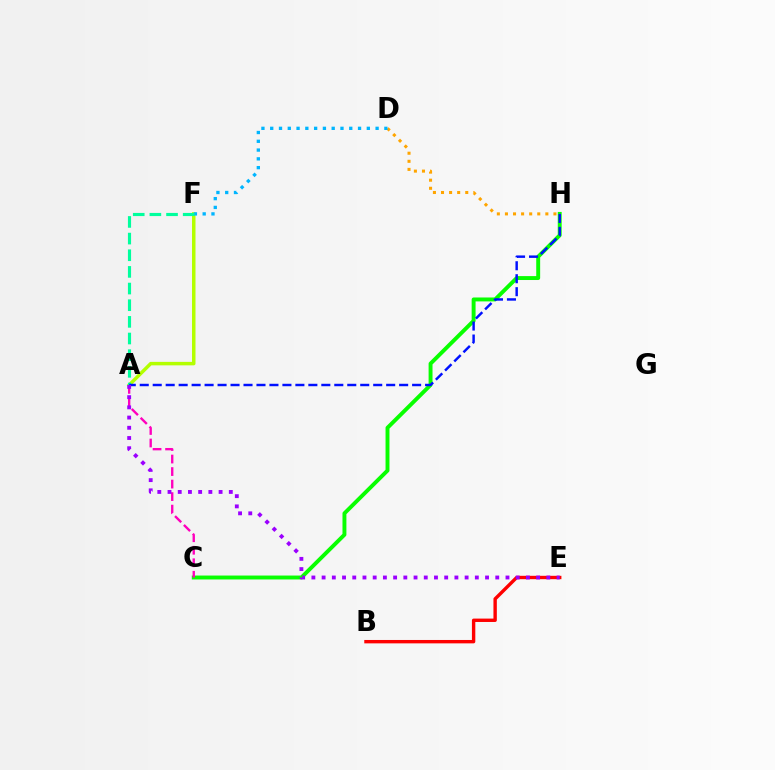{('C', 'H'): [{'color': '#08ff00', 'line_style': 'solid', 'thickness': 2.82}], ('A', 'C'): [{'color': '#ff00bd', 'line_style': 'dashed', 'thickness': 1.7}], ('A', 'F'): [{'color': '#b3ff00', 'line_style': 'solid', 'thickness': 2.5}, {'color': '#00ff9d', 'line_style': 'dashed', 'thickness': 2.26}], ('B', 'E'): [{'color': '#ff0000', 'line_style': 'solid', 'thickness': 2.44}], ('D', 'H'): [{'color': '#ffa500', 'line_style': 'dotted', 'thickness': 2.2}], ('D', 'F'): [{'color': '#00b5ff', 'line_style': 'dotted', 'thickness': 2.39}], ('A', 'H'): [{'color': '#0010ff', 'line_style': 'dashed', 'thickness': 1.76}], ('A', 'E'): [{'color': '#9b00ff', 'line_style': 'dotted', 'thickness': 2.78}]}